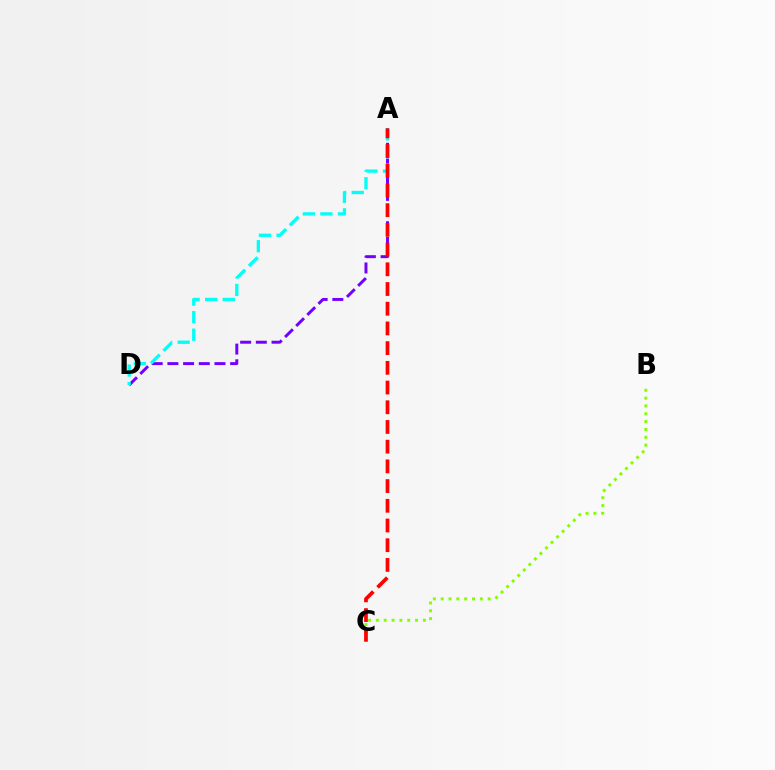{('A', 'D'): [{'color': '#7200ff', 'line_style': 'dashed', 'thickness': 2.13}, {'color': '#00fff6', 'line_style': 'dashed', 'thickness': 2.39}], ('B', 'C'): [{'color': '#84ff00', 'line_style': 'dotted', 'thickness': 2.13}], ('A', 'C'): [{'color': '#ff0000', 'line_style': 'dashed', 'thickness': 2.68}]}